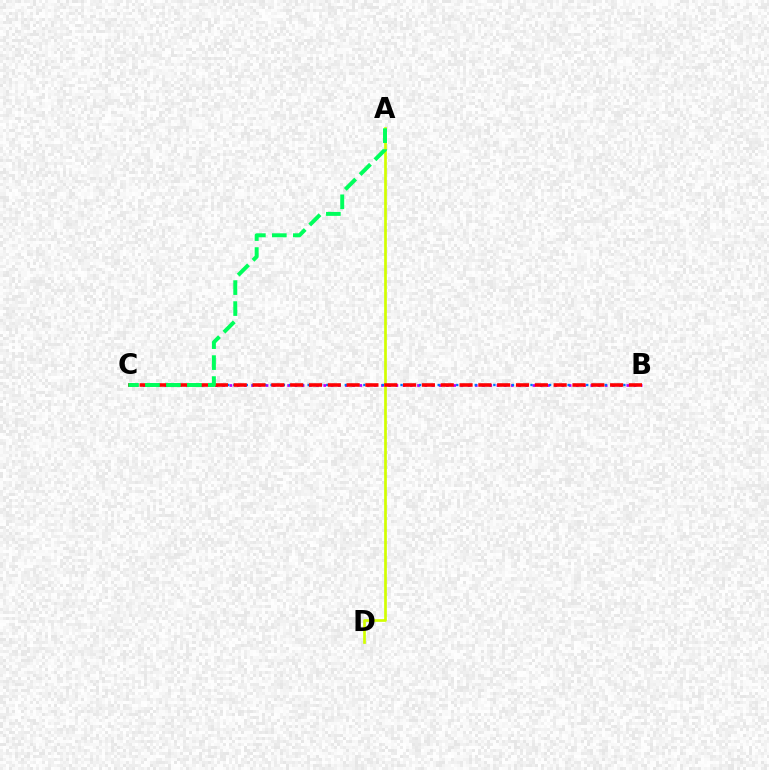{('B', 'C'): [{'color': '#b900ff', 'line_style': 'dotted', 'thickness': 1.96}, {'color': '#0074ff', 'line_style': 'dotted', 'thickness': 1.68}, {'color': '#ff0000', 'line_style': 'dashed', 'thickness': 2.56}], ('A', 'D'): [{'color': '#d1ff00', 'line_style': 'solid', 'thickness': 1.94}], ('A', 'C'): [{'color': '#00ff5c', 'line_style': 'dashed', 'thickness': 2.85}]}